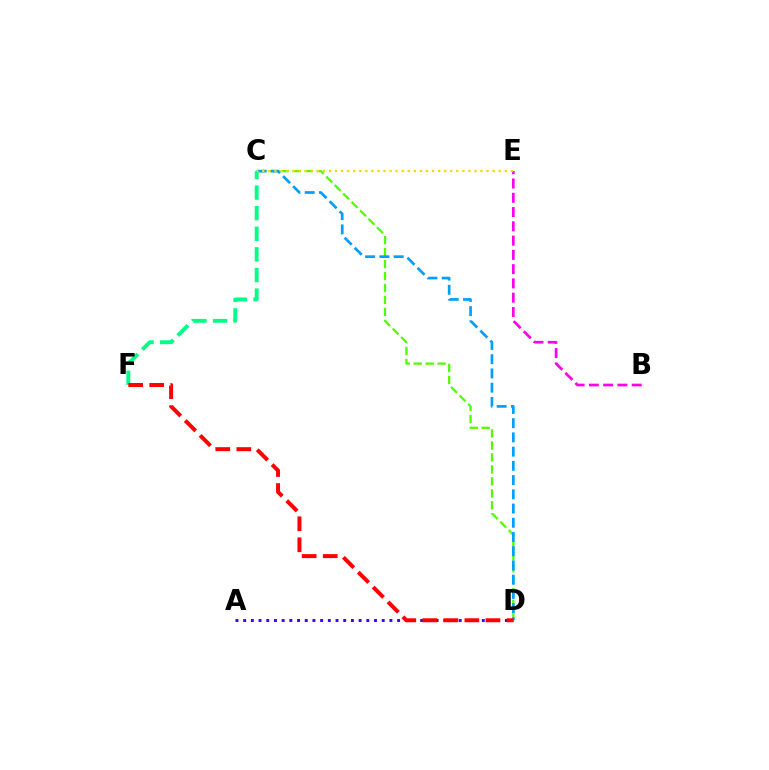{('C', 'D'): [{'color': '#4fff00', 'line_style': 'dashed', 'thickness': 1.63}, {'color': '#009eff', 'line_style': 'dashed', 'thickness': 1.93}], ('C', 'F'): [{'color': '#00ff86', 'line_style': 'dashed', 'thickness': 2.8}], ('B', 'E'): [{'color': '#ff00ed', 'line_style': 'dashed', 'thickness': 1.94}], ('A', 'D'): [{'color': '#3700ff', 'line_style': 'dotted', 'thickness': 2.09}], ('D', 'F'): [{'color': '#ff0000', 'line_style': 'dashed', 'thickness': 2.86}], ('C', 'E'): [{'color': '#ffd500', 'line_style': 'dotted', 'thickness': 1.65}]}